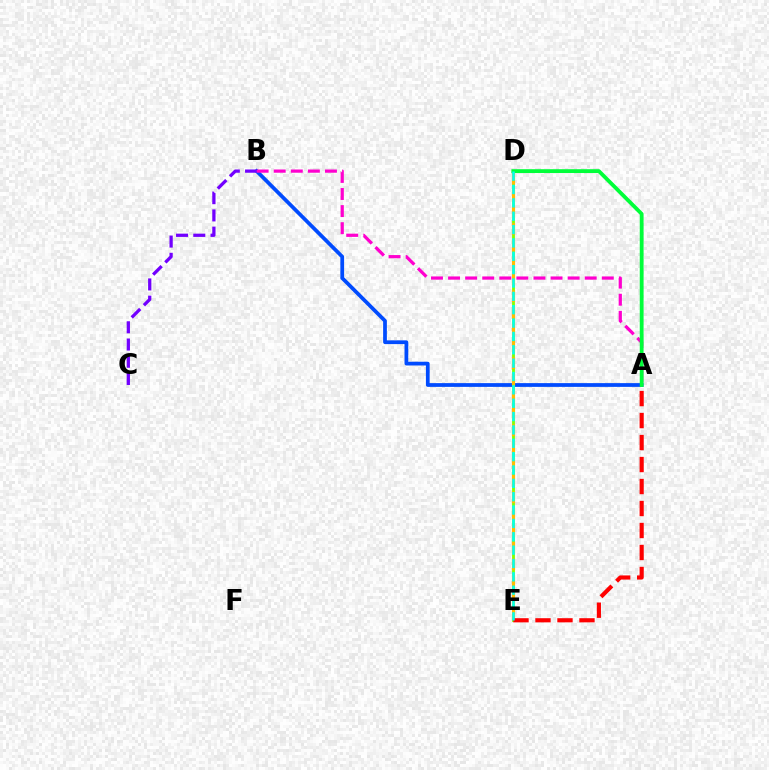{('A', 'B'): [{'color': '#004bff', 'line_style': 'solid', 'thickness': 2.7}, {'color': '#ff00cf', 'line_style': 'dashed', 'thickness': 2.32}], ('D', 'E'): [{'color': '#84ff00', 'line_style': 'solid', 'thickness': 2.04}, {'color': '#ffbd00', 'line_style': 'dashed', 'thickness': 2.28}, {'color': '#00fff6', 'line_style': 'dashed', 'thickness': 1.81}], ('B', 'C'): [{'color': '#7200ff', 'line_style': 'dashed', 'thickness': 2.34}], ('A', 'D'): [{'color': '#00ff39', 'line_style': 'solid', 'thickness': 2.75}], ('A', 'E'): [{'color': '#ff0000', 'line_style': 'dashed', 'thickness': 2.99}]}